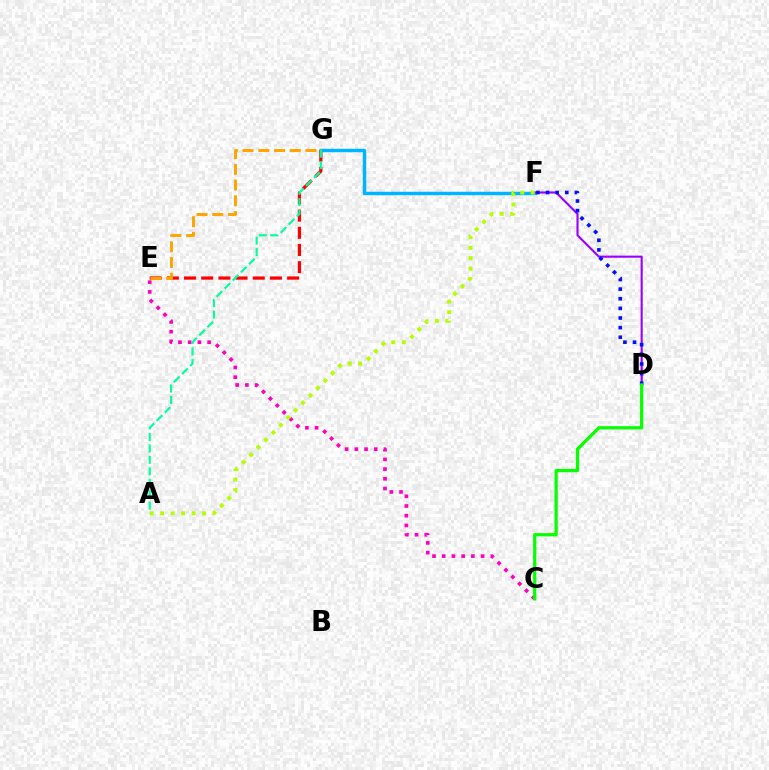{('E', 'G'): [{'color': '#ff0000', 'line_style': 'dashed', 'thickness': 2.33}, {'color': '#ffa500', 'line_style': 'dashed', 'thickness': 2.14}], ('F', 'G'): [{'color': '#00b5ff', 'line_style': 'solid', 'thickness': 2.49}], ('D', 'F'): [{'color': '#9b00ff', 'line_style': 'solid', 'thickness': 1.53}, {'color': '#0010ff', 'line_style': 'dotted', 'thickness': 2.61}], ('C', 'E'): [{'color': '#ff00bd', 'line_style': 'dotted', 'thickness': 2.64}], ('A', 'G'): [{'color': '#00ff9d', 'line_style': 'dashed', 'thickness': 1.56}], ('C', 'D'): [{'color': '#08ff00', 'line_style': 'solid', 'thickness': 2.35}], ('A', 'F'): [{'color': '#b3ff00', 'line_style': 'dotted', 'thickness': 2.85}]}